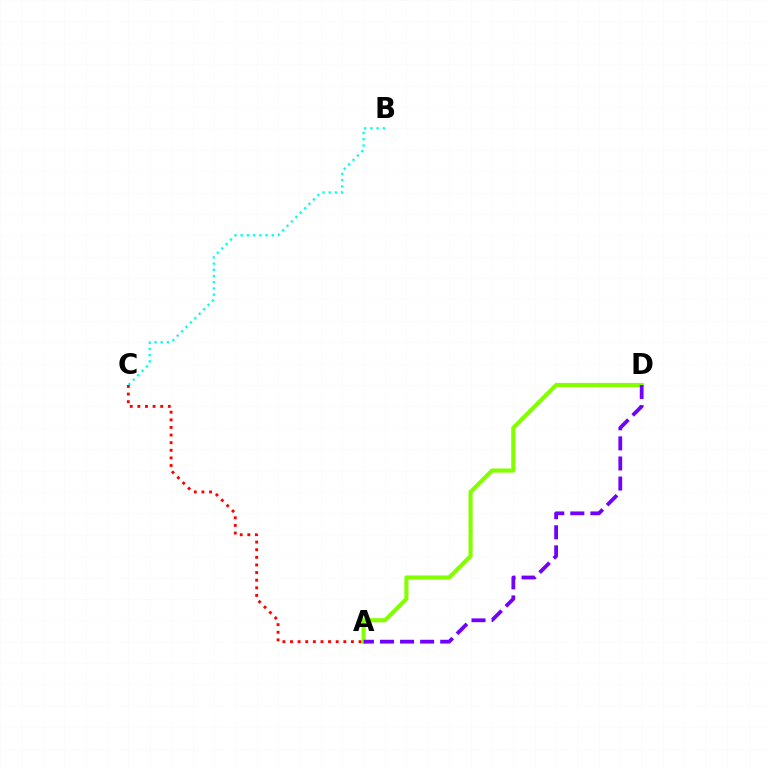{('B', 'C'): [{'color': '#00fff6', 'line_style': 'dotted', 'thickness': 1.69}], ('A', 'C'): [{'color': '#ff0000', 'line_style': 'dotted', 'thickness': 2.07}], ('A', 'D'): [{'color': '#84ff00', 'line_style': 'solid', 'thickness': 2.98}, {'color': '#7200ff', 'line_style': 'dashed', 'thickness': 2.73}]}